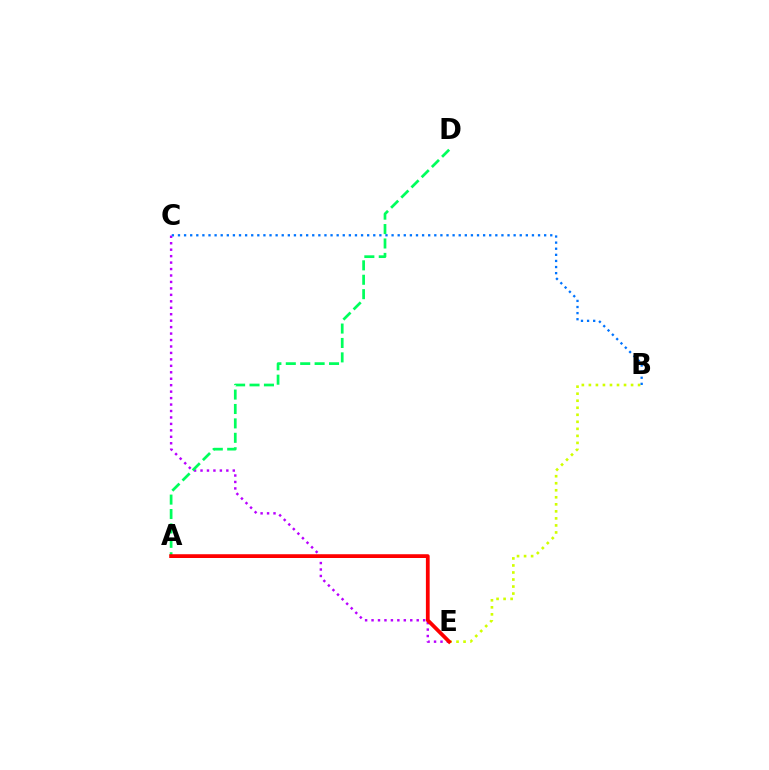{('B', 'E'): [{'color': '#d1ff00', 'line_style': 'dotted', 'thickness': 1.91}], ('C', 'E'): [{'color': '#b900ff', 'line_style': 'dotted', 'thickness': 1.75}], ('A', 'D'): [{'color': '#00ff5c', 'line_style': 'dashed', 'thickness': 1.96}], ('B', 'C'): [{'color': '#0074ff', 'line_style': 'dotted', 'thickness': 1.66}], ('A', 'E'): [{'color': '#ff0000', 'line_style': 'solid', 'thickness': 2.71}]}